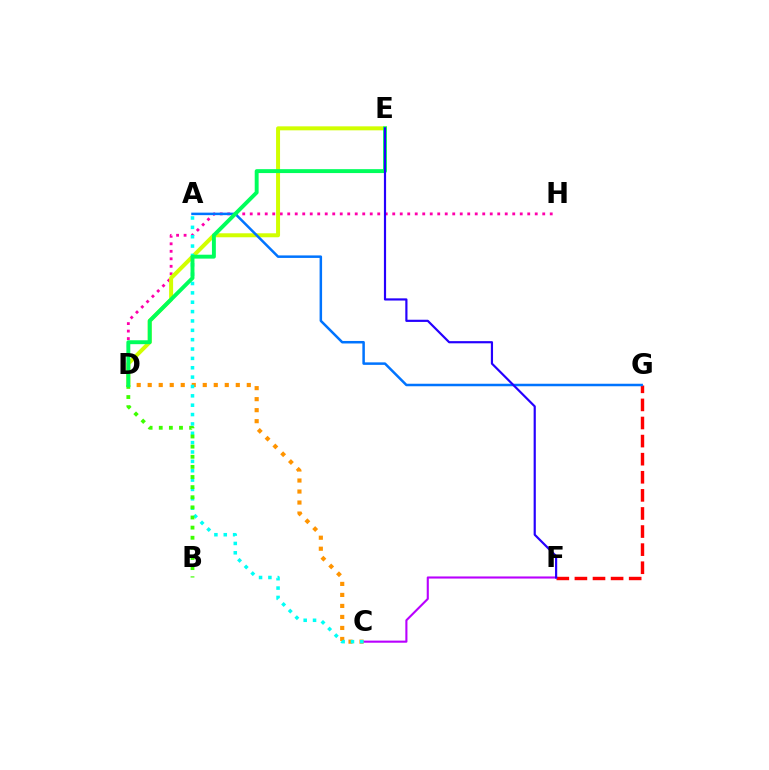{('F', 'G'): [{'color': '#ff0000', 'line_style': 'dashed', 'thickness': 2.46}], ('C', 'F'): [{'color': '#b900ff', 'line_style': 'solid', 'thickness': 1.52}], ('D', 'H'): [{'color': '#ff00ac', 'line_style': 'dotted', 'thickness': 2.04}], ('C', 'D'): [{'color': '#ff9400', 'line_style': 'dotted', 'thickness': 2.99}], ('D', 'E'): [{'color': '#d1ff00', 'line_style': 'solid', 'thickness': 2.87}, {'color': '#00ff5c', 'line_style': 'solid', 'thickness': 2.81}], ('A', 'C'): [{'color': '#00fff6', 'line_style': 'dotted', 'thickness': 2.54}], ('A', 'G'): [{'color': '#0074ff', 'line_style': 'solid', 'thickness': 1.8}], ('B', 'D'): [{'color': '#3dff00', 'line_style': 'dotted', 'thickness': 2.75}], ('E', 'F'): [{'color': '#2500ff', 'line_style': 'solid', 'thickness': 1.57}]}